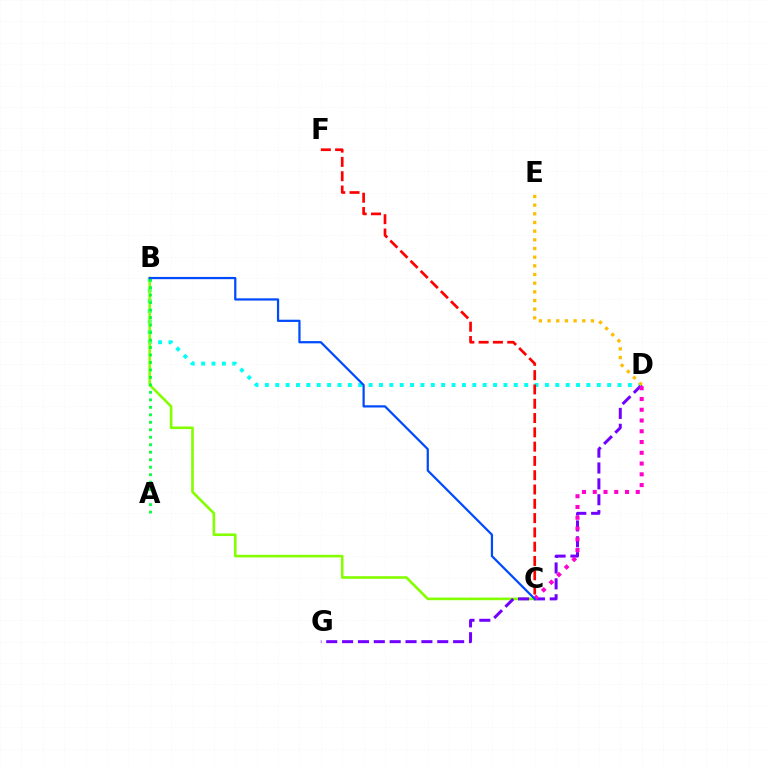{('B', 'D'): [{'color': '#00fff6', 'line_style': 'dotted', 'thickness': 2.82}], ('B', 'C'): [{'color': '#84ff00', 'line_style': 'solid', 'thickness': 1.89}, {'color': '#004bff', 'line_style': 'solid', 'thickness': 1.61}], ('D', 'G'): [{'color': '#7200ff', 'line_style': 'dashed', 'thickness': 2.16}], ('C', 'F'): [{'color': '#ff0000', 'line_style': 'dashed', 'thickness': 1.94}], ('D', 'E'): [{'color': '#ffbd00', 'line_style': 'dotted', 'thickness': 2.36}], ('A', 'B'): [{'color': '#00ff39', 'line_style': 'dotted', 'thickness': 2.03}], ('C', 'D'): [{'color': '#ff00cf', 'line_style': 'dotted', 'thickness': 2.92}]}